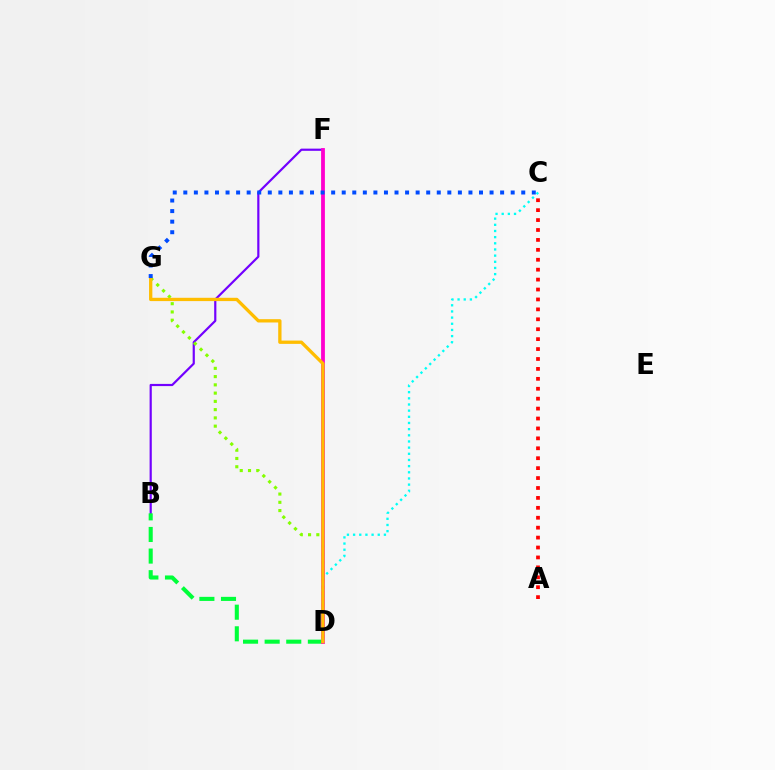{('B', 'F'): [{'color': '#7200ff', 'line_style': 'solid', 'thickness': 1.57}], ('D', 'G'): [{'color': '#84ff00', 'line_style': 'dotted', 'thickness': 2.24}, {'color': '#ffbd00', 'line_style': 'solid', 'thickness': 2.38}], ('B', 'D'): [{'color': '#00ff39', 'line_style': 'dashed', 'thickness': 2.94}], ('A', 'C'): [{'color': '#ff0000', 'line_style': 'dotted', 'thickness': 2.7}], ('D', 'F'): [{'color': '#ff00cf', 'line_style': 'solid', 'thickness': 2.73}], ('C', 'D'): [{'color': '#00fff6', 'line_style': 'dotted', 'thickness': 1.67}], ('C', 'G'): [{'color': '#004bff', 'line_style': 'dotted', 'thickness': 2.87}]}